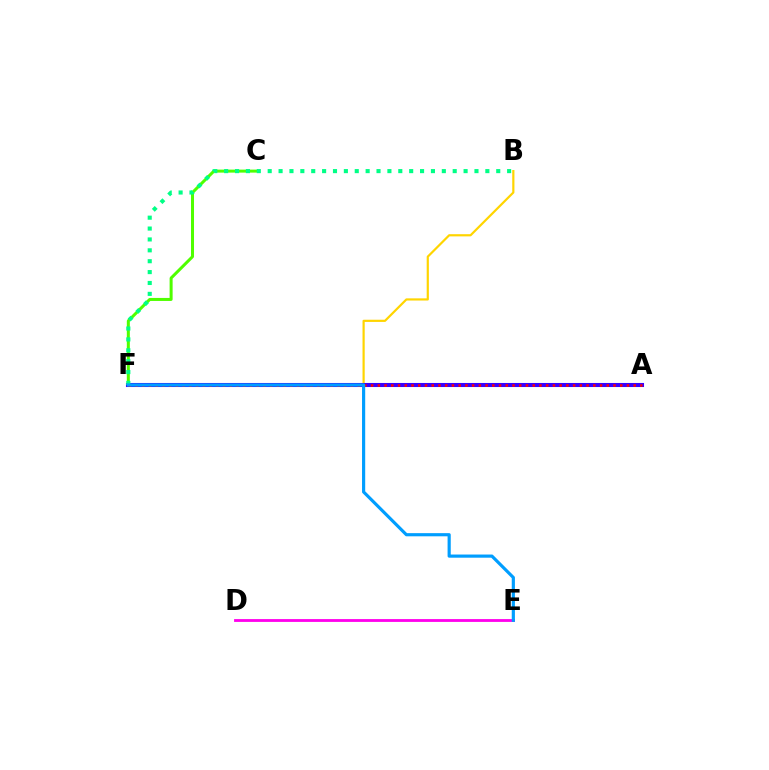{('B', 'F'): [{'color': '#ffd500', 'line_style': 'solid', 'thickness': 1.58}, {'color': '#00ff86', 'line_style': 'dotted', 'thickness': 2.96}], ('C', 'F'): [{'color': '#4fff00', 'line_style': 'solid', 'thickness': 2.17}], ('A', 'F'): [{'color': '#3700ff', 'line_style': 'solid', 'thickness': 2.92}, {'color': '#ff0000', 'line_style': 'dotted', 'thickness': 1.83}], ('D', 'E'): [{'color': '#ff00ed', 'line_style': 'solid', 'thickness': 2.03}], ('E', 'F'): [{'color': '#009eff', 'line_style': 'solid', 'thickness': 2.28}]}